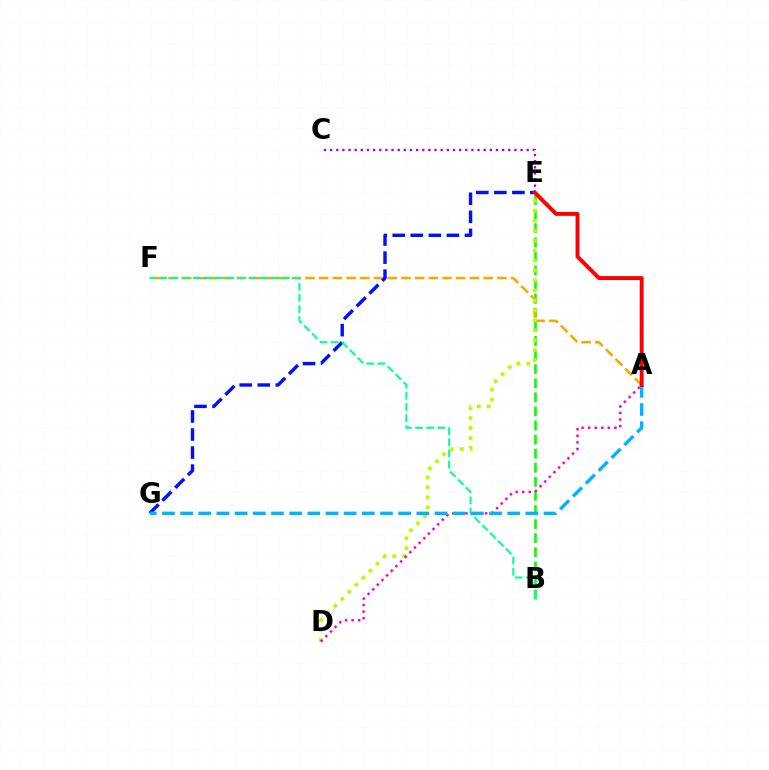{('B', 'E'): [{'color': '#08ff00', 'line_style': 'dashed', 'thickness': 1.91}], ('A', 'F'): [{'color': '#ffa500', 'line_style': 'dashed', 'thickness': 1.86}], ('E', 'G'): [{'color': '#0010ff', 'line_style': 'dashed', 'thickness': 2.45}], ('B', 'F'): [{'color': '#00ff9d', 'line_style': 'dashed', 'thickness': 1.51}], ('D', 'E'): [{'color': '#b3ff00', 'line_style': 'dotted', 'thickness': 2.71}], ('A', 'D'): [{'color': '#ff00bd', 'line_style': 'dotted', 'thickness': 1.78}], ('C', 'E'): [{'color': '#9b00ff', 'line_style': 'dotted', 'thickness': 1.67}], ('A', 'G'): [{'color': '#00b5ff', 'line_style': 'dashed', 'thickness': 2.47}], ('A', 'E'): [{'color': '#ff0000', 'line_style': 'solid', 'thickness': 2.82}]}